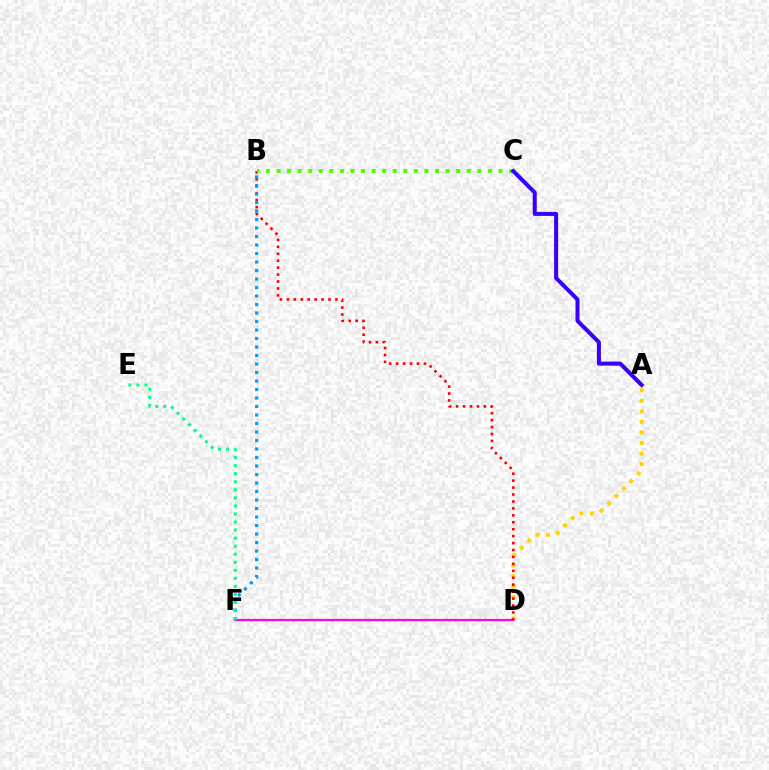{('A', 'D'): [{'color': '#ffd500', 'line_style': 'dotted', 'thickness': 2.87}], ('D', 'F'): [{'color': '#ff00ed', 'line_style': 'solid', 'thickness': 1.58}], ('B', 'D'): [{'color': '#ff0000', 'line_style': 'dotted', 'thickness': 1.89}], ('B', 'C'): [{'color': '#4fff00', 'line_style': 'dotted', 'thickness': 2.87}], ('A', 'C'): [{'color': '#3700ff', 'line_style': 'solid', 'thickness': 2.9}], ('B', 'F'): [{'color': '#009eff', 'line_style': 'dotted', 'thickness': 2.31}], ('E', 'F'): [{'color': '#00ff86', 'line_style': 'dotted', 'thickness': 2.19}]}